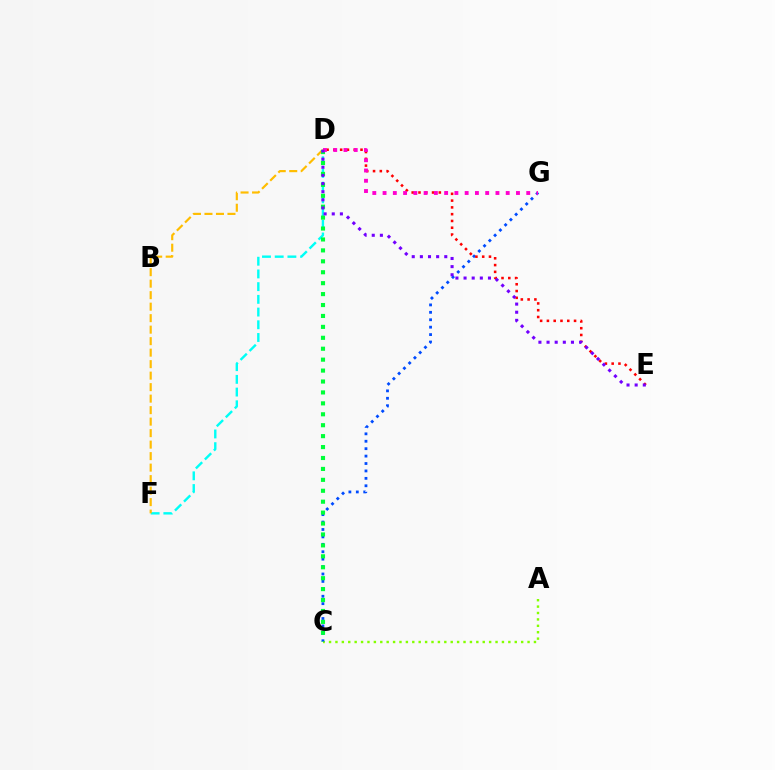{('D', 'F'): [{'color': '#00fff6', 'line_style': 'dashed', 'thickness': 1.73}, {'color': '#ffbd00', 'line_style': 'dashed', 'thickness': 1.56}], ('A', 'C'): [{'color': '#84ff00', 'line_style': 'dotted', 'thickness': 1.74}], ('C', 'G'): [{'color': '#004bff', 'line_style': 'dotted', 'thickness': 2.02}], ('C', 'D'): [{'color': '#00ff39', 'line_style': 'dotted', 'thickness': 2.97}], ('D', 'E'): [{'color': '#ff0000', 'line_style': 'dotted', 'thickness': 1.84}, {'color': '#7200ff', 'line_style': 'dotted', 'thickness': 2.21}], ('D', 'G'): [{'color': '#ff00cf', 'line_style': 'dotted', 'thickness': 2.79}]}